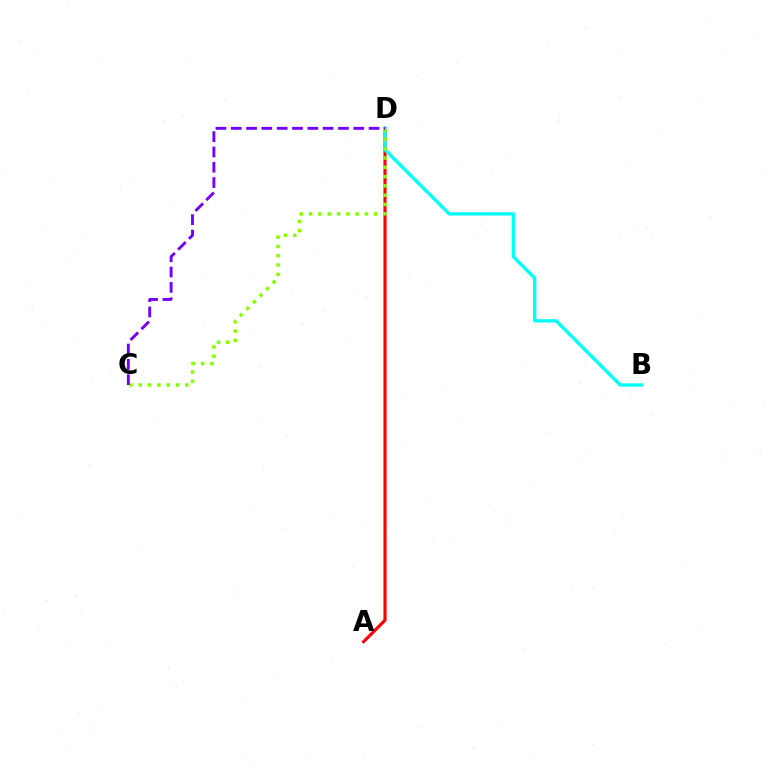{('A', 'D'): [{'color': '#ff0000', 'line_style': 'solid', 'thickness': 2.26}], ('B', 'D'): [{'color': '#00fff6', 'line_style': 'solid', 'thickness': 2.39}], ('C', 'D'): [{'color': '#84ff00', 'line_style': 'dotted', 'thickness': 2.53}, {'color': '#7200ff', 'line_style': 'dashed', 'thickness': 2.08}]}